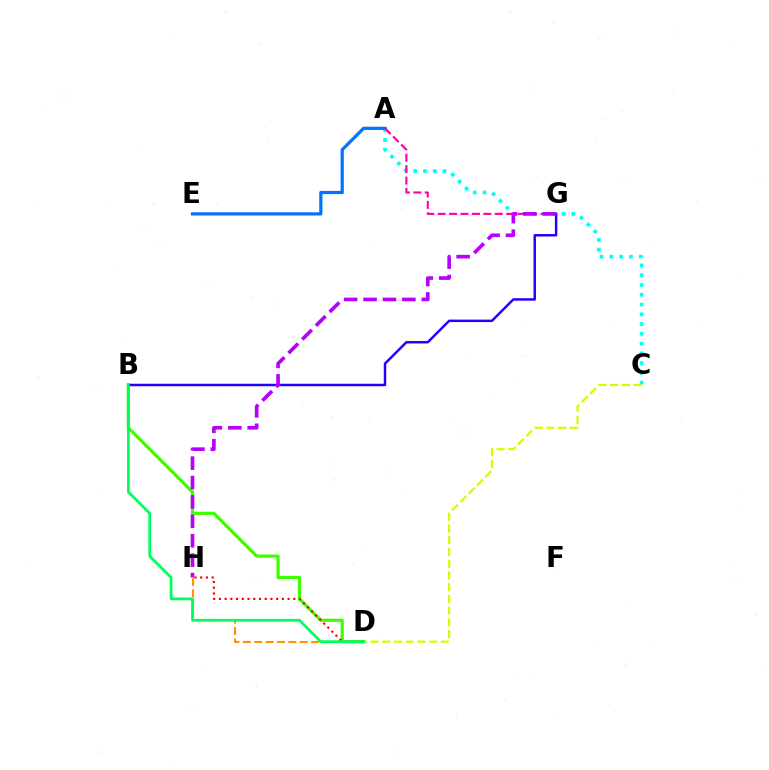{('B', 'D'): [{'color': '#3dff00', 'line_style': 'solid', 'thickness': 2.29}, {'color': '#00ff5c', 'line_style': 'solid', 'thickness': 1.99}], ('A', 'C'): [{'color': '#00fff6', 'line_style': 'dotted', 'thickness': 2.65}], ('A', 'E'): [{'color': '#0074ff', 'line_style': 'solid', 'thickness': 2.32}], ('D', 'H'): [{'color': '#ff9400', 'line_style': 'dashed', 'thickness': 1.55}, {'color': '#ff0000', 'line_style': 'dotted', 'thickness': 1.56}], ('A', 'G'): [{'color': '#ff00ac', 'line_style': 'dashed', 'thickness': 1.55}], ('B', 'G'): [{'color': '#2500ff', 'line_style': 'solid', 'thickness': 1.78}], ('G', 'H'): [{'color': '#b900ff', 'line_style': 'dashed', 'thickness': 2.64}], ('C', 'D'): [{'color': '#d1ff00', 'line_style': 'dashed', 'thickness': 1.59}]}